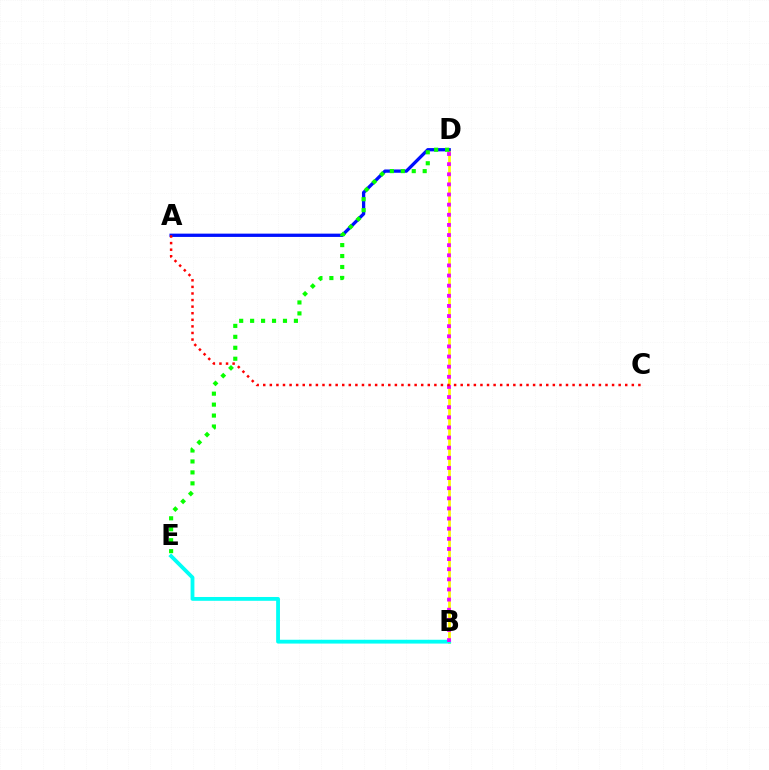{('B', 'D'): [{'color': '#fcf500', 'line_style': 'solid', 'thickness': 1.95}, {'color': '#ee00ff', 'line_style': 'dotted', 'thickness': 2.75}], ('A', 'D'): [{'color': '#0010ff', 'line_style': 'solid', 'thickness': 2.37}], ('D', 'E'): [{'color': '#08ff00', 'line_style': 'dotted', 'thickness': 2.98}], ('B', 'E'): [{'color': '#00fff6', 'line_style': 'solid', 'thickness': 2.75}], ('A', 'C'): [{'color': '#ff0000', 'line_style': 'dotted', 'thickness': 1.79}]}